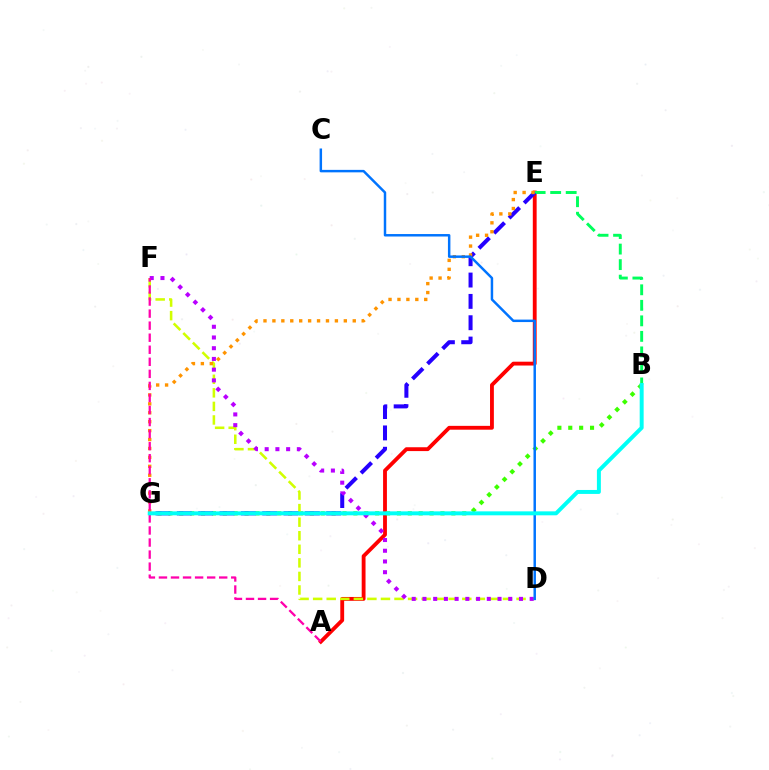{('A', 'E'): [{'color': '#ff0000', 'line_style': 'solid', 'thickness': 2.76}], ('B', 'G'): [{'color': '#3dff00', 'line_style': 'dotted', 'thickness': 2.96}, {'color': '#00fff6', 'line_style': 'solid', 'thickness': 2.85}], ('B', 'E'): [{'color': '#00ff5c', 'line_style': 'dashed', 'thickness': 2.11}], ('D', 'F'): [{'color': '#d1ff00', 'line_style': 'dashed', 'thickness': 1.84}, {'color': '#b900ff', 'line_style': 'dotted', 'thickness': 2.91}], ('E', 'G'): [{'color': '#2500ff', 'line_style': 'dashed', 'thickness': 2.9}, {'color': '#ff9400', 'line_style': 'dotted', 'thickness': 2.43}], ('C', 'D'): [{'color': '#0074ff', 'line_style': 'solid', 'thickness': 1.78}], ('A', 'F'): [{'color': '#ff00ac', 'line_style': 'dashed', 'thickness': 1.64}]}